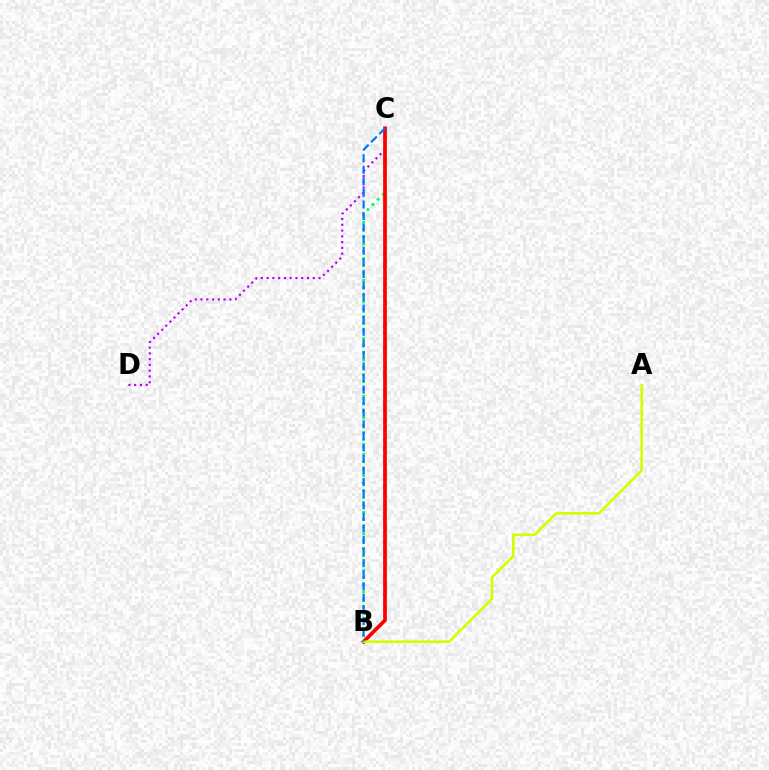{('B', 'C'): [{'color': '#00ff5c', 'line_style': 'dotted', 'thickness': 1.97}, {'color': '#ff0000', 'line_style': 'solid', 'thickness': 2.69}, {'color': '#0074ff', 'line_style': 'dashed', 'thickness': 1.57}], ('C', 'D'): [{'color': '#b900ff', 'line_style': 'dotted', 'thickness': 1.57}], ('A', 'B'): [{'color': '#d1ff00', 'line_style': 'solid', 'thickness': 1.86}]}